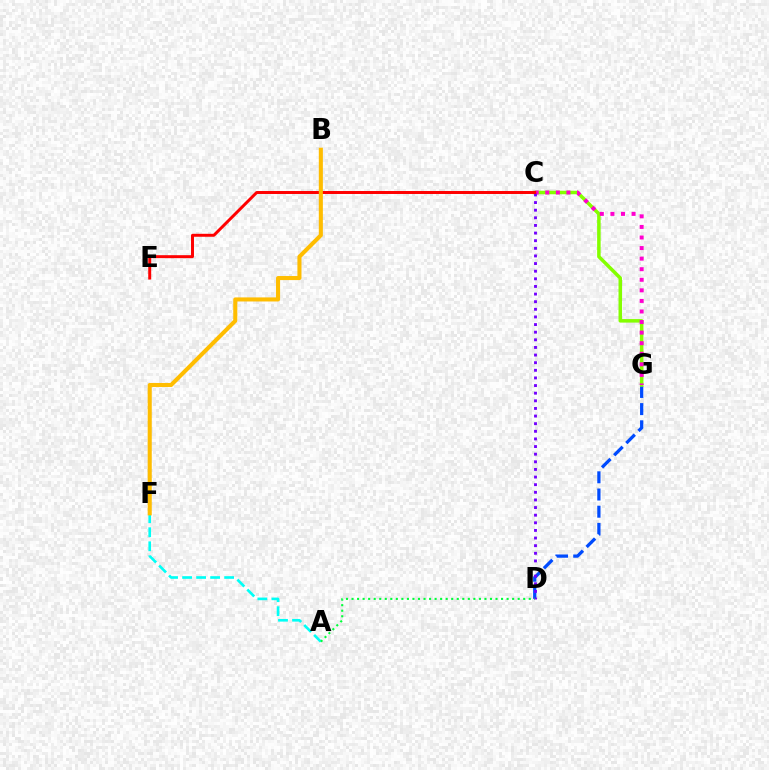{('D', 'G'): [{'color': '#004bff', 'line_style': 'dashed', 'thickness': 2.33}], ('C', 'G'): [{'color': '#84ff00', 'line_style': 'solid', 'thickness': 2.54}, {'color': '#ff00cf', 'line_style': 'dotted', 'thickness': 2.87}], ('C', 'D'): [{'color': '#7200ff', 'line_style': 'dotted', 'thickness': 2.07}], ('A', 'F'): [{'color': '#00fff6', 'line_style': 'dashed', 'thickness': 1.9}], ('C', 'E'): [{'color': '#ff0000', 'line_style': 'solid', 'thickness': 2.14}], ('A', 'D'): [{'color': '#00ff39', 'line_style': 'dotted', 'thickness': 1.5}], ('B', 'F'): [{'color': '#ffbd00', 'line_style': 'solid', 'thickness': 2.93}]}